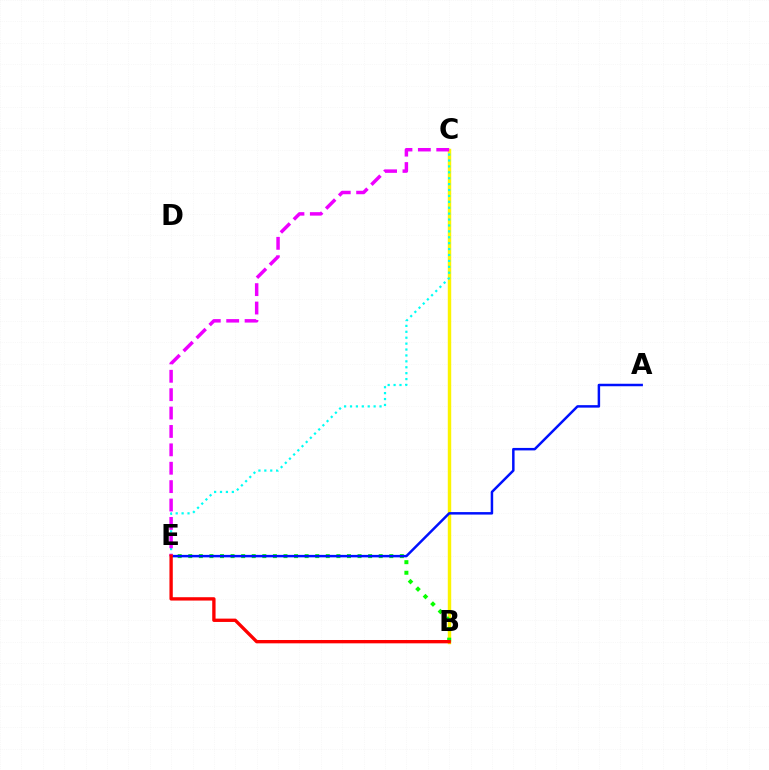{('B', 'C'): [{'color': '#fcf500', 'line_style': 'solid', 'thickness': 2.47}], ('B', 'E'): [{'color': '#08ff00', 'line_style': 'dotted', 'thickness': 2.87}, {'color': '#ff0000', 'line_style': 'solid', 'thickness': 2.4}], ('C', 'E'): [{'color': '#00fff6', 'line_style': 'dotted', 'thickness': 1.61}, {'color': '#ee00ff', 'line_style': 'dashed', 'thickness': 2.5}], ('A', 'E'): [{'color': '#0010ff', 'line_style': 'solid', 'thickness': 1.79}]}